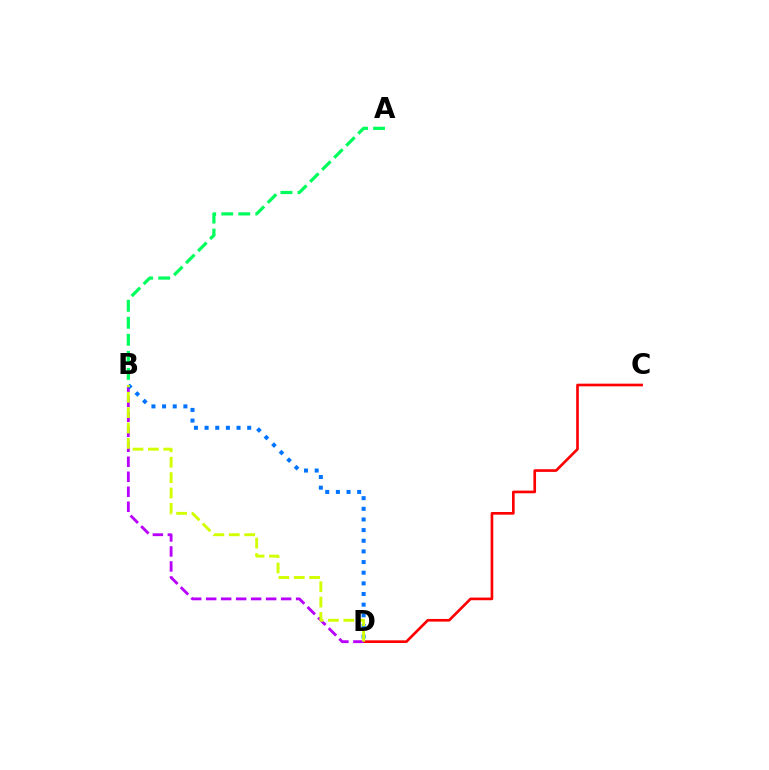{('C', 'D'): [{'color': '#ff0000', 'line_style': 'solid', 'thickness': 1.92}], ('A', 'B'): [{'color': '#00ff5c', 'line_style': 'dashed', 'thickness': 2.31}], ('B', 'D'): [{'color': '#b900ff', 'line_style': 'dashed', 'thickness': 2.04}, {'color': '#0074ff', 'line_style': 'dotted', 'thickness': 2.89}, {'color': '#d1ff00', 'line_style': 'dashed', 'thickness': 2.09}]}